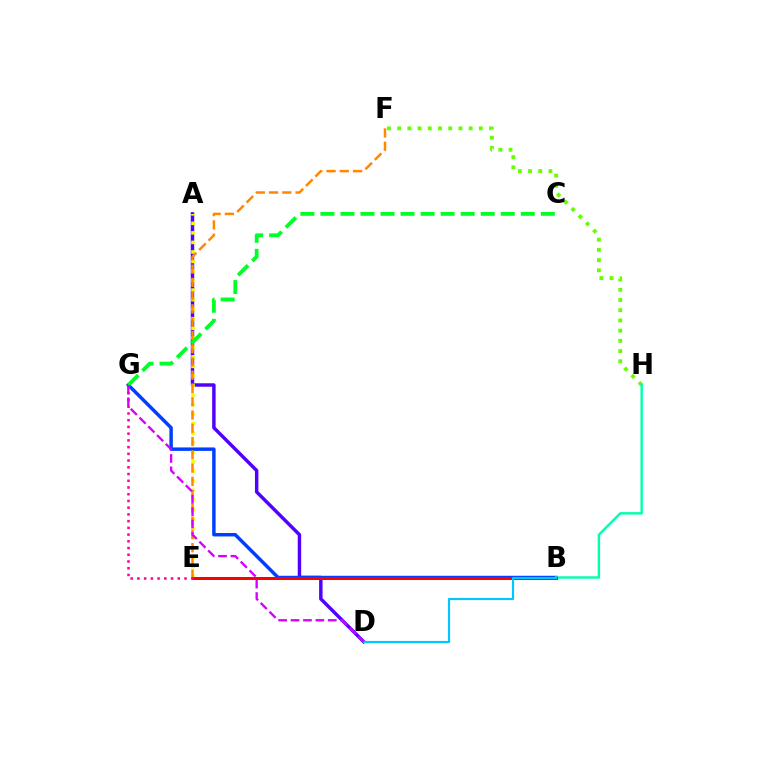{('A', 'D'): [{'color': '#4f00ff', 'line_style': 'solid', 'thickness': 2.48}], ('A', 'E'): [{'color': '#eeff00', 'line_style': 'dotted', 'thickness': 2.59}], ('F', 'H'): [{'color': '#66ff00', 'line_style': 'dotted', 'thickness': 2.78}], ('B', 'G'): [{'color': '#003fff', 'line_style': 'solid', 'thickness': 2.49}], ('B', 'H'): [{'color': '#00ffaf', 'line_style': 'solid', 'thickness': 1.74}], ('C', 'G'): [{'color': '#00ff27', 'line_style': 'dashed', 'thickness': 2.72}], ('E', 'F'): [{'color': '#ff8800', 'line_style': 'dashed', 'thickness': 1.8}], ('B', 'E'): [{'color': '#ff0000', 'line_style': 'solid', 'thickness': 2.16}], ('E', 'G'): [{'color': '#ff00a0', 'line_style': 'dotted', 'thickness': 1.83}], ('B', 'D'): [{'color': '#00c7ff', 'line_style': 'solid', 'thickness': 1.56}], ('D', 'G'): [{'color': '#d600ff', 'line_style': 'dashed', 'thickness': 1.68}]}